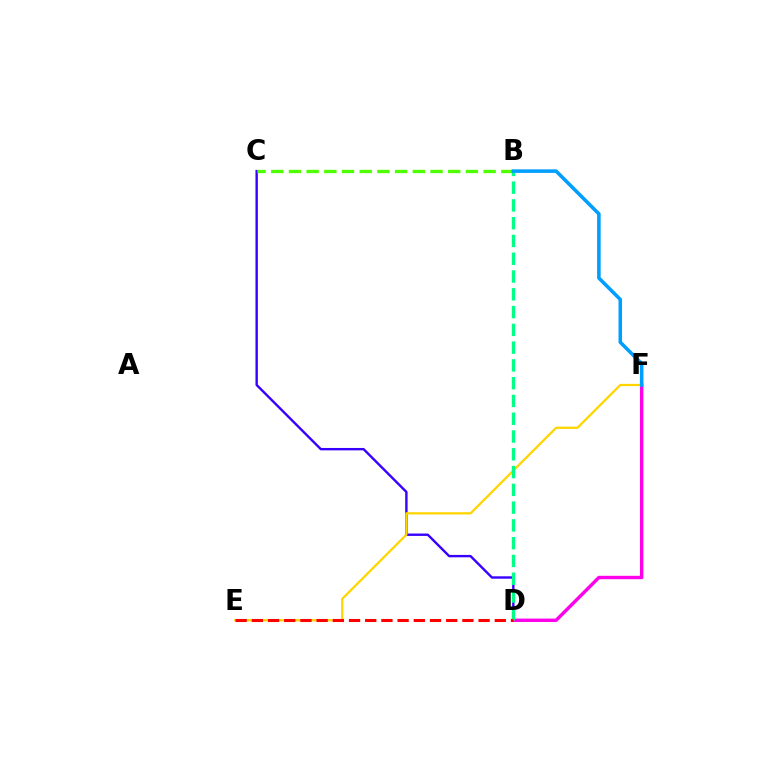{('C', 'D'): [{'color': '#3700ff', 'line_style': 'solid', 'thickness': 1.72}], ('D', 'F'): [{'color': '#ff00ed', 'line_style': 'solid', 'thickness': 2.44}], ('B', 'C'): [{'color': '#4fff00', 'line_style': 'dashed', 'thickness': 2.4}], ('E', 'F'): [{'color': '#ffd500', 'line_style': 'solid', 'thickness': 1.63}], ('B', 'D'): [{'color': '#00ff86', 'line_style': 'dashed', 'thickness': 2.41}], ('D', 'E'): [{'color': '#ff0000', 'line_style': 'dashed', 'thickness': 2.2}], ('B', 'F'): [{'color': '#009eff', 'line_style': 'solid', 'thickness': 2.56}]}